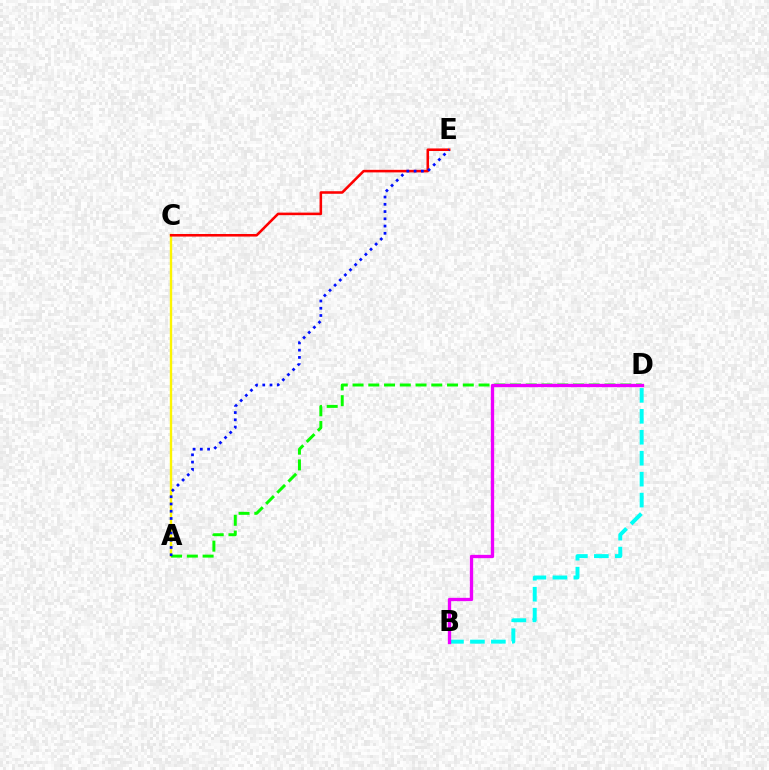{('A', 'C'): [{'color': '#fcf500', 'line_style': 'solid', 'thickness': 1.72}], ('C', 'E'): [{'color': '#ff0000', 'line_style': 'solid', 'thickness': 1.84}], ('A', 'D'): [{'color': '#08ff00', 'line_style': 'dashed', 'thickness': 2.14}], ('A', 'E'): [{'color': '#0010ff', 'line_style': 'dotted', 'thickness': 1.97}], ('B', 'D'): [{'color': '#00fff6', 'line_style': 'dashed', 'thickness': 2.85}, {'color': '#ee00ff', 'line_style': 'solid', 'thickness': 2.39}]}